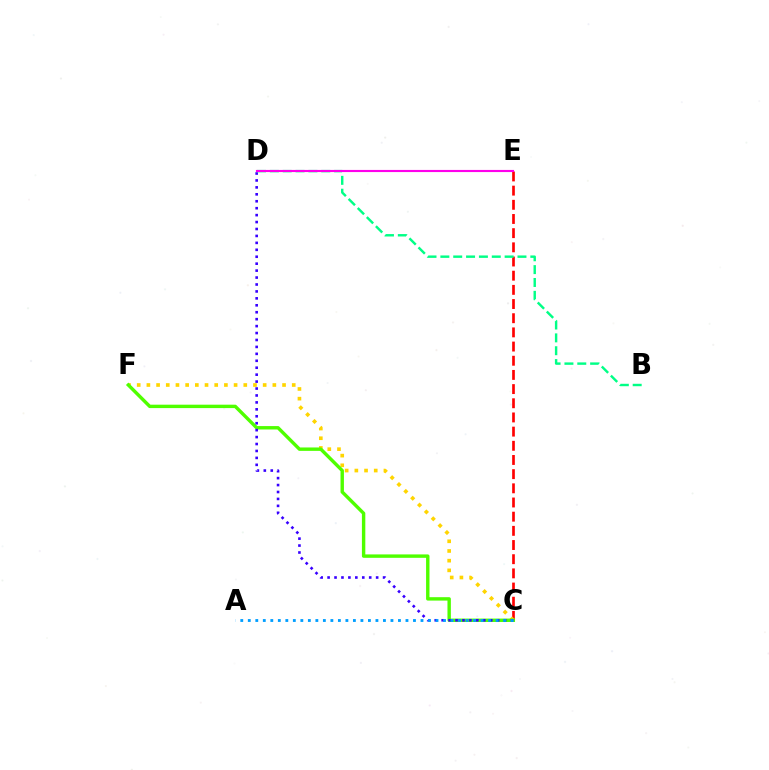{('C', 'E'): [{'color': '#ff0000', 'line_style': 'dashed', 'thickness': 1.93}], ('C', 'F'): [{'color': '#ffd500', 'line_style': 'dotted', 'thickness': 2.63}, {'color': '#4fff00', 'line_style': 'solid', 'thickness': 2.45}], ('C', 'D'): [{'color': '#3700ff', 'line_style': 'dotted', 'thickness': 1.88}], ('B', 'D'): [{'color': '#00ff86', 'line_style': 'dashed', 'thickness': 1.75}], ('A', 'C'): [{'color': '#009eff', 'line_style': 'dotted', 'thickness': 2.04}], ('D', 'E'): [{'color': '#ff00ed', 'line_style': 'solid', 'thickness': 1.54}]}